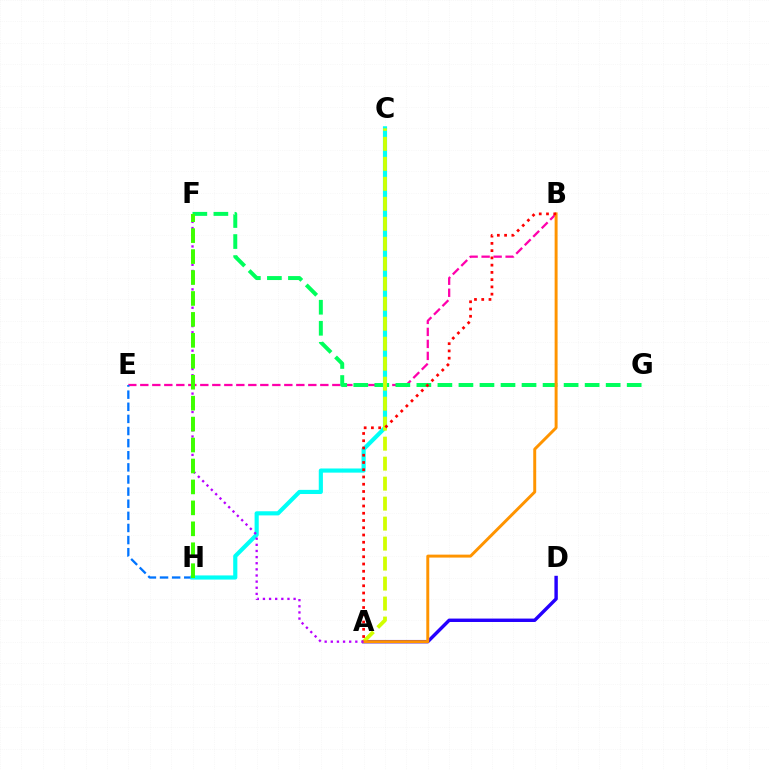{('B', 'E'): [{'color': '#ff00ac', 'line_style': 'dashed', 'thickness': 1.63}], ('F', 'G'): [{'color': '#00ff5c', 'line_style': 'dashed', 'thickness': 2.86}], ('A', 'D'): [{'color': '#2500ff', 'line_style': 'solid', 'thickness': 2.46}], ('E', 'H'): [{'color': '#0074ff', 'line_style': 'dashed', 'thickness': 1.65}], ('C', 'H'): [{'color': '#00fff6', 'line_style': 'solid', 'thickness': 2.99}], ('A', 'C'): [{'color': '#d1ff00', 'line_style': 'dashed', 'thickness': 2.72}], ('A', 'B'): [{'color': '#ff9400', 'line_style': 'solid', 'thickness': 2.13}, {'color': '#ff0000', 'line_style': 'dotted', 'thickness': 1.97}], ('A', 'F'): [{'color': '#b900ff', 'line_style': 'dotted', 'thickness': 1.67}], ('F', 'H'): [{'color': '#3dff00', 'line_style': 'dashed', 'thickness': 2.84}]}